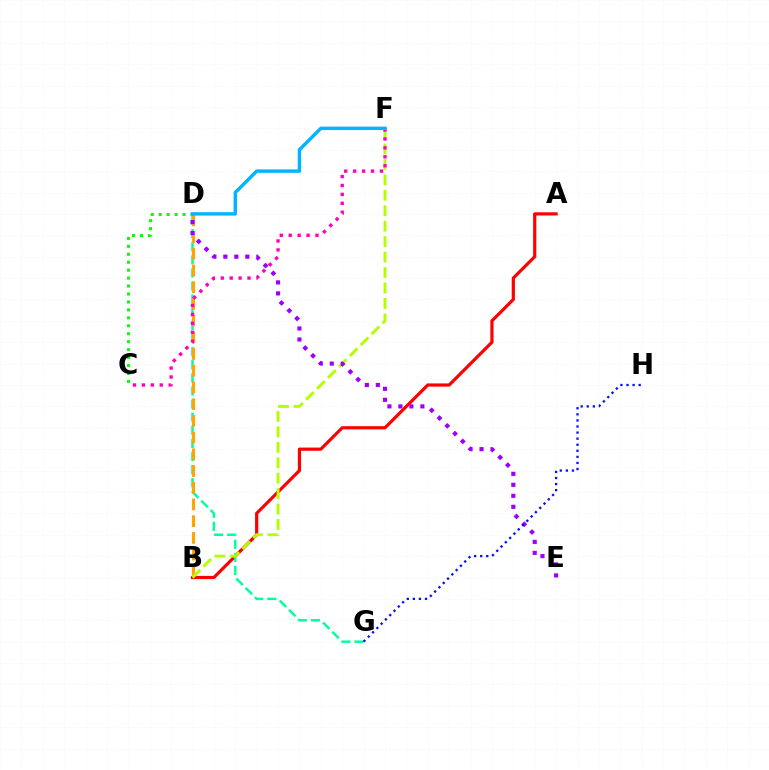{('A', 'B'): [{'color': '#ff0000', 'line_style': 'solid', 'thickness': 2.3}], ('D', 'G'): [{'color': '#00ff9d', 'line_style': 'dashed', 'thickness': 1.78}], ('B', 'D'): [{'color': '#ffa500', 'line_style': 'dashed', 'thickness': 2.27}], ('B', 'F'): [{'color': '#b3ff00', 'line_style': 'dashed', 'thickness': 2.1}], ('C', 'D'): [{'color': '#08ff00', 'line_style': 'dotted', 'thickness': 2.16}], ('C', 'F'): [{'color': '#ff00bd', 'line_style': 'dotted', 'thickness': 2.43}], ('D', 'F'): [{'color': '#00b5ff', 'line_style': 'solid', 'thickness': 2.45}], ('D', 'E'): [{'color': '#9b00ff', 'line_style': 'dotted', 'thickness': 2.98}], ('G', 'H'): [{'color': '#0010ff', 'line_style': 'dotted', 'thickness': 1.65}]}